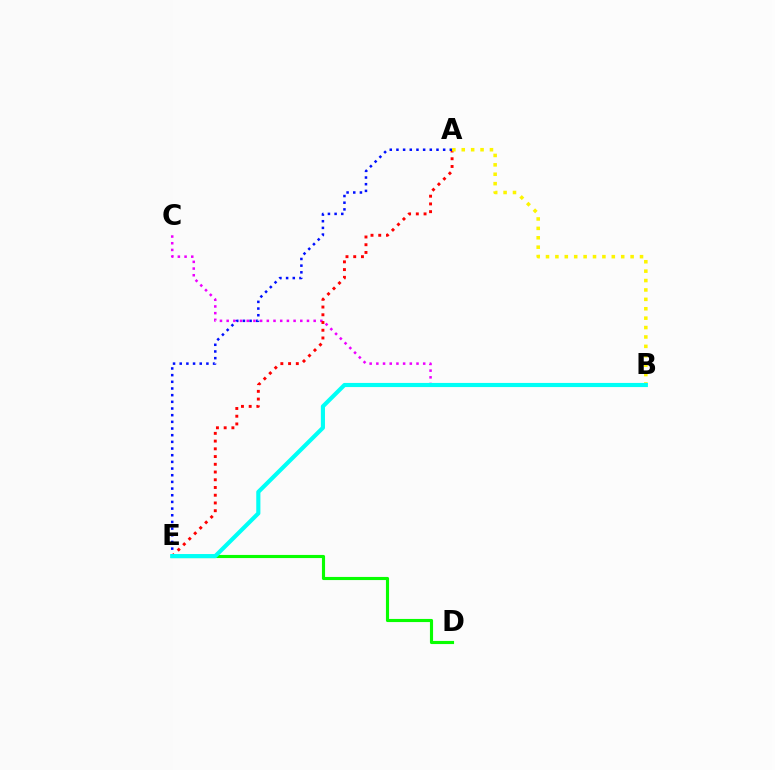{('B', 'C'): [{'color': '#ee00ff', 'line_style': 'dotted', 'thickness': 1.82}], ('A', 'E'): [{'color': '#ff0000', 'line_style': 'dotted', 'thickness': 2.1}, {'color': '#0010ff', 'line_style': 'dotted', 'thickness': 1.81}], ('D', 'E'): [{'color': '#08ff00', 'line_style': 'solid', 'thickness': 2.25}], ('A', 'B'): [{'color': '#fcf500', 'line_style': 'dotted', 'thickness': 2.55}], ('B', 'E'): [{'color': '#00fff6', 'line_style': 'solid', 'thickness': 2.98}]}